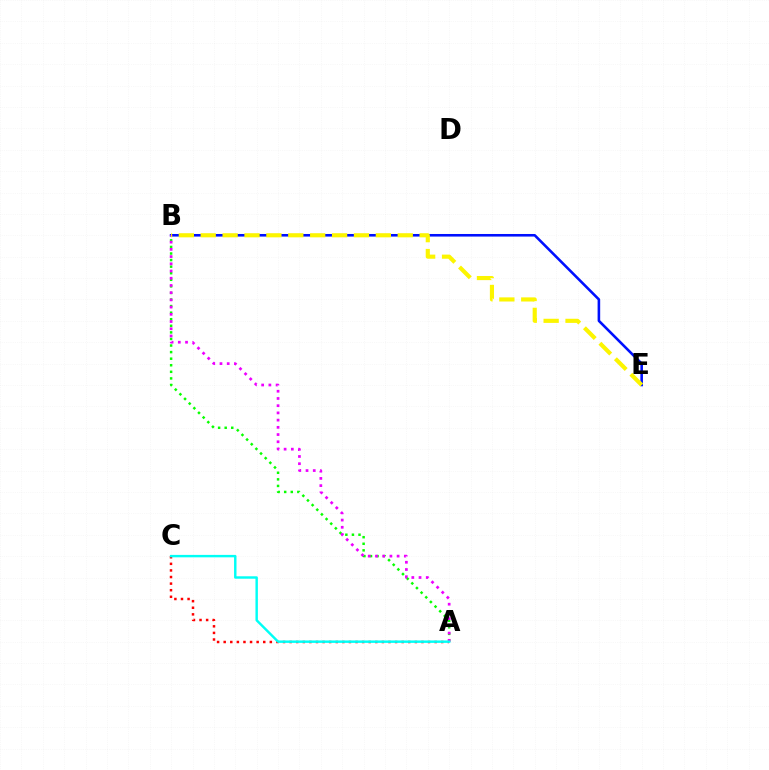{('A', 'B'): [{'color': '#08ff00', 'line_style': 'dotted', 'thickness': 1.79}, {'color': '#ee00ff', 'line_style': 'dotted', 'thickness': 1.96}], ('A', 'C'): [{'color': '#ff0000', 'line_style': 'dotted', 'thickness': 1.79}, {'color': '#00fff6', 'line_style': 'solid', 'thickness': 1.75}], ('B', 'E'): [{'color': '#0010ff', 'line_style': 'solid', 'thickness': 1.86}, {'color': '#fcf500', 'line_style': 'dashed', 'thickness': 2.97}]}